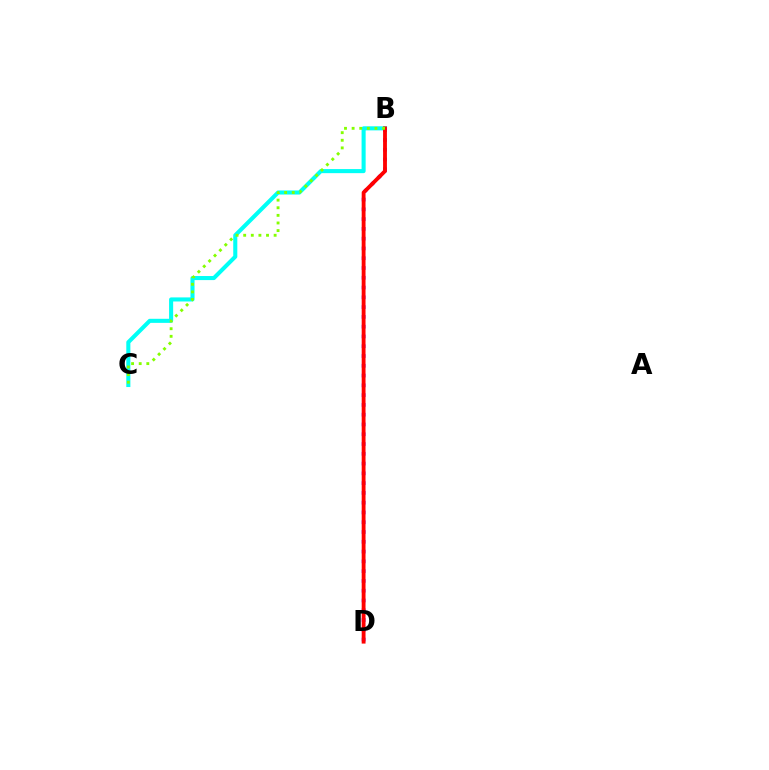{('B', 'C'): [{'color': '#00fff6', 'line_style': 'solid', 'thickness': 2.93}, {'color': '#84ff00', 'line_style': 'dotted', 'thickness': 2.07}], ('B', 'D'): [{'color': '#7200ff', 'line_style': 'dotted', 'thickness': 2.66}, {'color': '#ff0000', 'line_style': 'solid', 'thickness': 2.76}]}